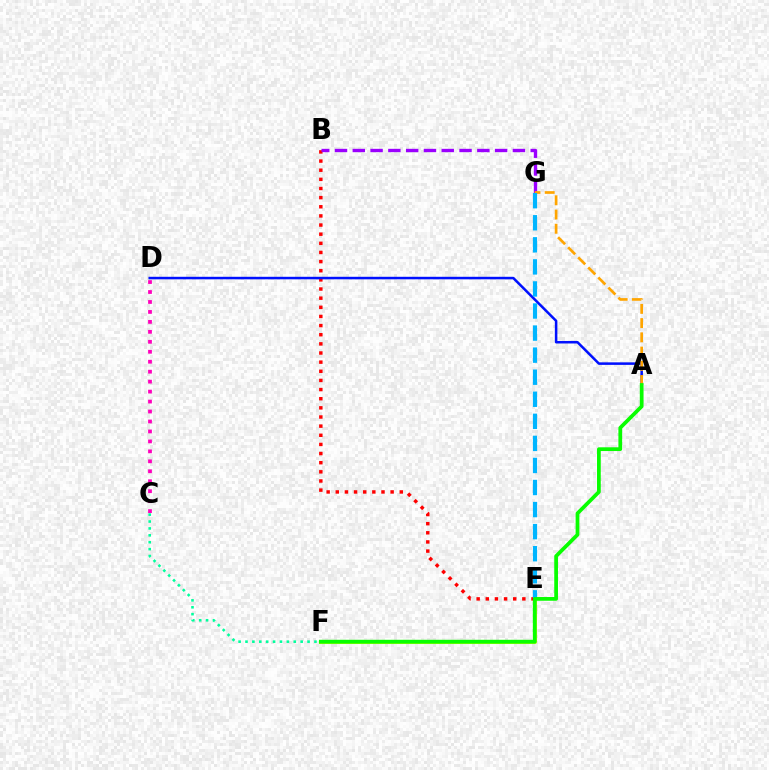{('C', 'D'): [{'color': '#ff00bd', 'line_style': 'dotted', 'thickness': 2.71}], ('B', 'E'): [{'color': '#ff0000', 'line_style': 'dotted', 'thickness': 2.48}], ('E', 'F'): [{'color': '#b3ff00', 'line_style': 'solid', 'thickness': 2.91}], ('B', 'G'): [{'color': '#9b00ff', 'line_style': 'dashed', 'thickness': 2.42}], ('A', 'D'): [{'color': '#0010ff', 'line_style': 'solid', 'thickness': 1.82}], ('A', 'G'): [{'color': '#ffa500', 'line_style': 'dashed', 'thickness': 1.93}], ('E', 'G'): [{'color': '#00b5ff', 'line_style': 'dashed', 'thickness': 3.0}], ('A', 'F'): [{'color': '#08ff00', 'line_style': 'solid', 'thickness': 2.69}], ('C', 'F'): [{'color': '#00ff9d', 'line_style': 'dotted', 'thickness': 1.87}]}